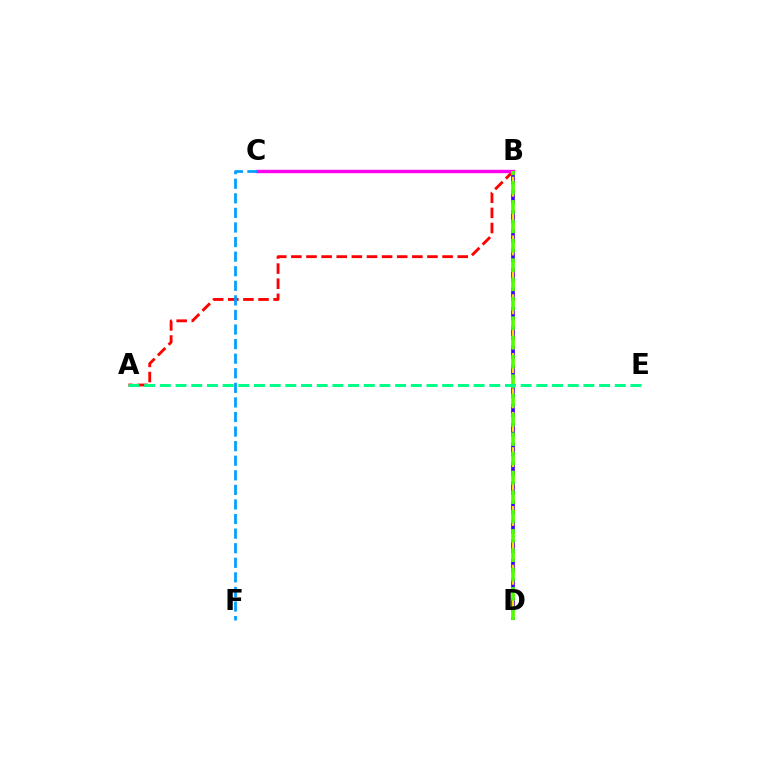{('B', 'D'): [{'color': '#3700ff', 'line_style': 'dashed', 'thickness': 2.64}, {'color': '#ffd500', 'line_style': 'dashed', 'thickness': 1.6}, {'color': '#4fff00', 'line_style': 'dashed', 'thickness': 2.63}], ('A', 'B'): [{'color': '#ff0000', 'line_style': 'dashed', 'thickness': 2.05}], ('B', 'C'): [{'color': '#ff00ed', 'line_style': 'solid', 'thickness': 2.45}], ('C', 'F'): [{'color': '#009eff', 'line_style': 'dashed', 'thickness': 1.98}], ('A', 'E'): [{'color': '#00ff86', 'line_style': 'dashed', 'thickness': 2.13}]}